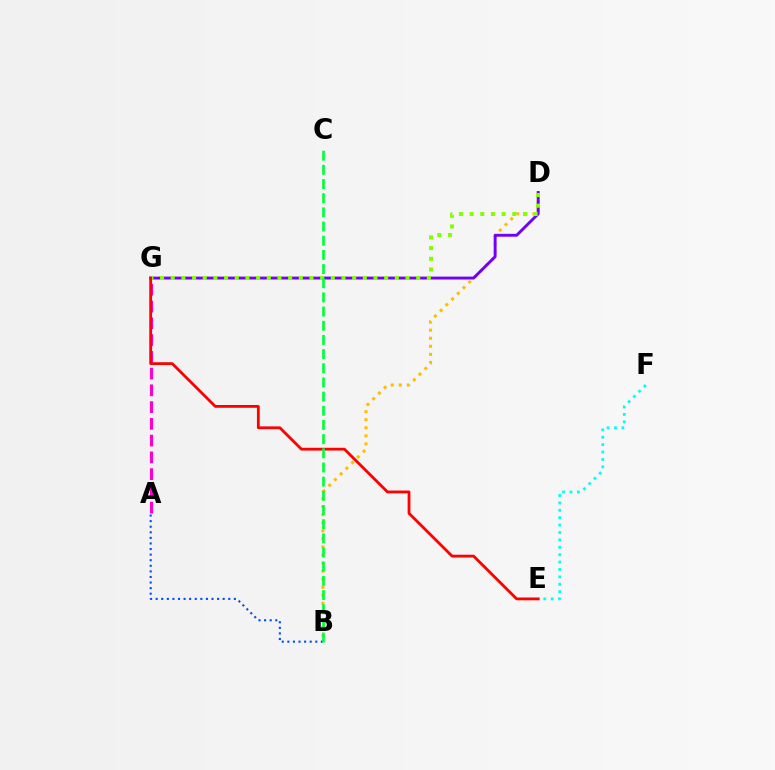{('A', 'G'): [{'color': '#ff00cf', 'line_style': 'dashed', 'thickness': 2.28}], ('A', 'B'): [{'color': '#004bff', 'line_style': 'dotted', 'thickness': 1.52}], ('E', 'F'): [{'color': '#00fff6', 'line_style': 'dotted', 'thickness': 2.01}], ('B', 'D'): [{'color': '#ffbd00', 'line_style': 'dotted', 'thickness': 2.19}], ('D', 'G'): [{'color': '#7200ff', 'line_style': 'solid', 'thickness': 2.09}, {'color': '#84ff00', 'line_style': 'dotted', 'thickness': 2.9}], ('E', 'G'): [{'color': '#ff0000', 'line_style': 'solid', 'thickness': 2.02}], ('B', 'C'): [{'color': '#00ff39', 'line_style': 'dashed', 'thickness': 1.93}]}